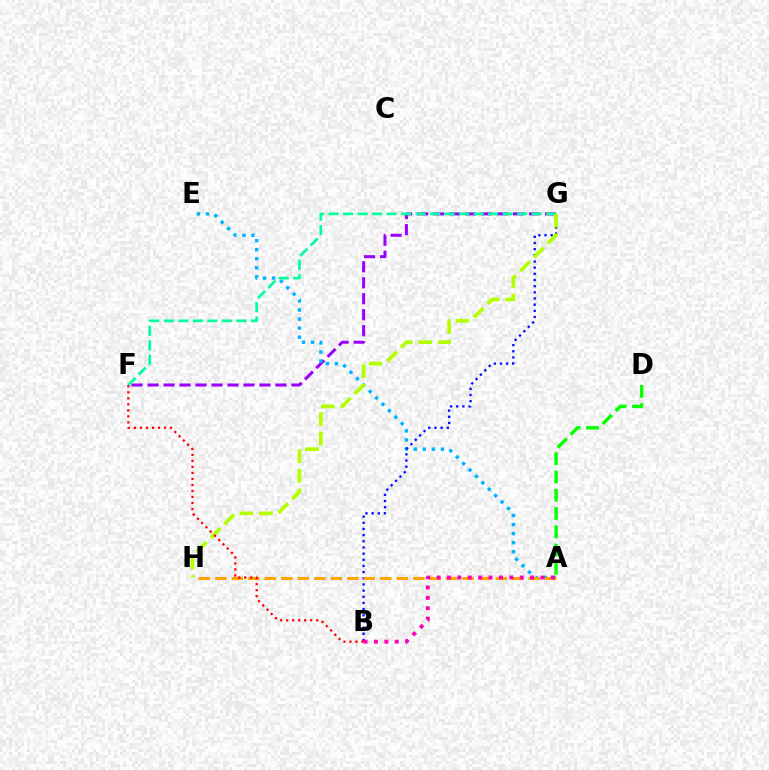{('F', 'G'): [{'color': '#9b00ff', 'line_style': 'dashed', 'thickness': 2.17}, {'color': '#00ff9d', 'line_style': 'dashed', 'thickness': 1.97}], ('A', 'E'): [{'color': '#00b5ff', 'line_style': 'dotted', 'thickness': 2.46}], ('B', 'G'): [{'color': '#0010ff', 'line_style': 'dotted', 'thickness': 1.68}], ('A', 'H'): [{'color': '#ffa500', 'line_style': 'dashed', 'thickness': 2.24}], ('A', 'B'): [{'color': '#ff00bd', 'line_style': 'dotted', 'thickness': 2.82}], ('A', 'D'): [{'color': '#08ff00', 'line_style': 'dashed', 'thickness': 2.48}], ('G', 'H'): [{'color': '#b3ff00', 'line_style': 'dashed', 'thickness': 2.65}], ('B', 'F'): [{'color': '#ff0000', 'line_style': 'dotted', 'thickness': 1.63}]}